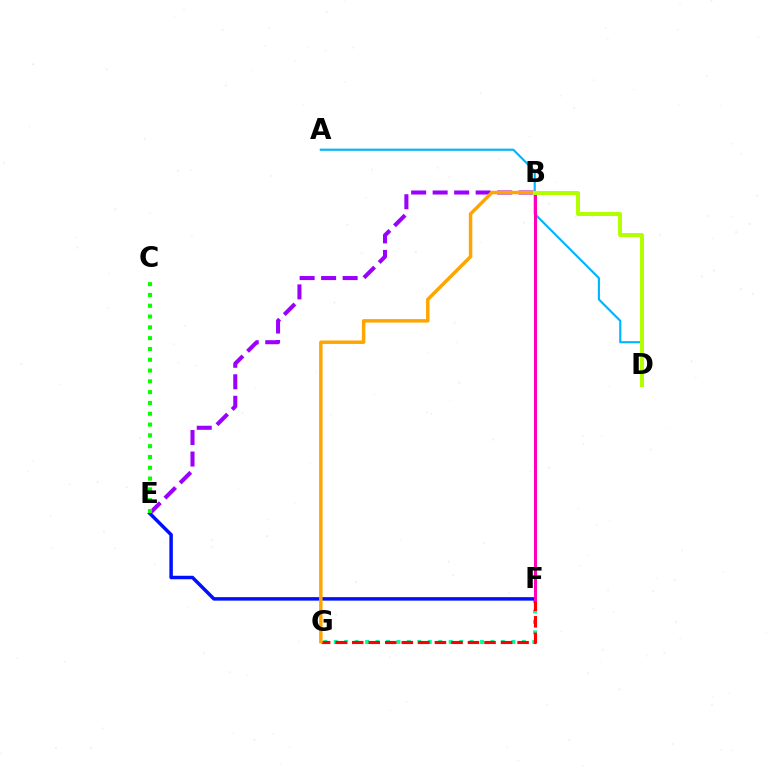{('F', 'G'): [{'color': '#00ff9d', 'line_style': 'dotted', 'thickness': 2.84}, {'color': '#ff0000', 'line_style': 'dashed', 'thickness': 2.25}], ('B', 'E'): [{'color': '#9b00ff', 'line_style': 'dashed', 'thickness': 2.92}], ('A', 'D'): [{'color': '#00b5ff', 'line_style': 'solid', 'thickness': 1.55}], ('E', 'F'): [{'color': '#0010ff', 'line_style': 'solid', 'thickness': 2.51}], ('C', 'E'): [{'color': '#08ff00', 'line_style': 'dotted', 'thickness': 2.93}], ('B', 'G'): [{'color': '#ffa500', 'line_style': 'solid', 'thickness': 2.49}], ('B', 'F'): [{'color': '#ff00bd', 'line_style': 'solid', 'thickness': 2.16}], ('B', 'D'): [{'color': '#b3ff00', 'line_style': 'solid', 'thickness': 2.88}]}